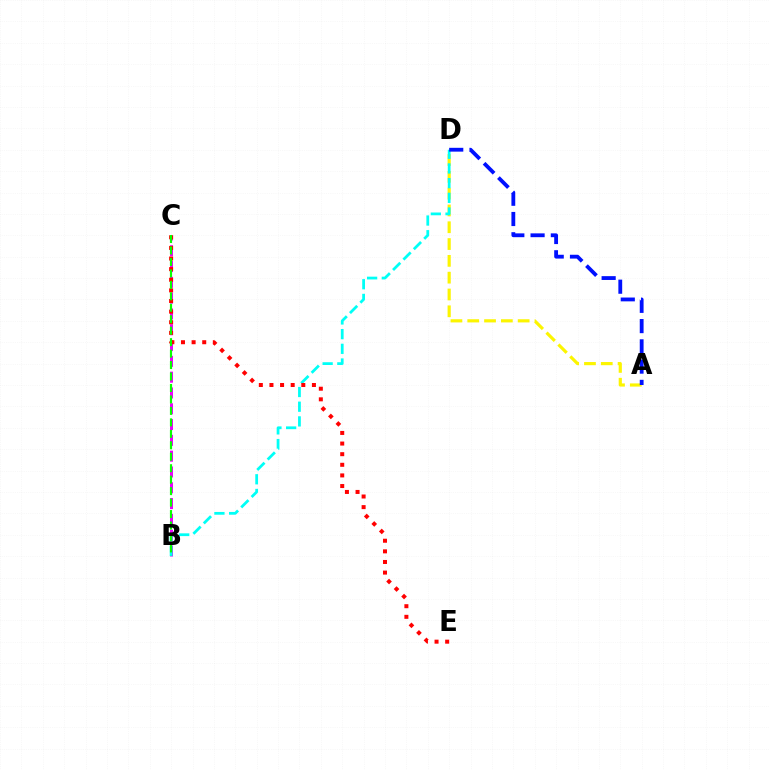{('A', 'D'): [{'color': '#fcf500', 'line_style': 'dashed', 'thickness': 2.28}, {'color': '#0010ff', 'line_style': 'dashed', 'thickness': 2.75}], ('B', 'C'): [{'color': '#ee00ff', 'line_style': 'dashed', 'thickness': 2.15}, {'color': '#08ff00', 'line_style': 'dashed', 'thickness': 1.56}], ('B', 'D'): [{'color': '#00fff6', 'line_style': 'dashed', 'thickness': 2.0}], ('C', 'E'): [{'color': '#ff0000', 'line_style': 'dotted', 'thickness': 2.88}]}